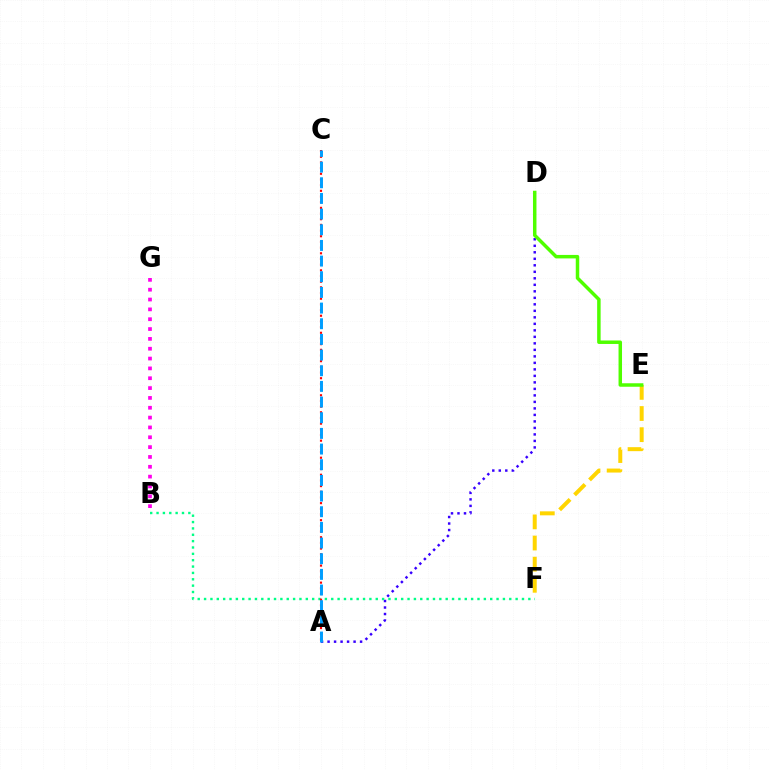{('B', 'F'): [{'color': '#00ff86', 'line_style': 'dotted', 'thickness': 1.73}], ('B', 'G'): [{'color': '#ff00ed', 'line_style': 'dotted', 'thickness': 2.67}], ('A', 'C'): [{'color': '#ff0000', 'line_style': 'dotted', 'thickness': 1.54}, {'color': '#009eff', 'line_style': 'dashed', 'thickness': 2.13}], ('E', 'F'): [{'color': '#ffd500', 'line_style': 'dashed', 'thickness': 2.87}], ('A', 'D'): [{'color': '#3700ff', 'line_style': 'dotted', 'thickness': 1.77}], ('D', 'E'): [{'color': '#4fff00', 'line_style': 'solid', 'thickness': 2.51}]}